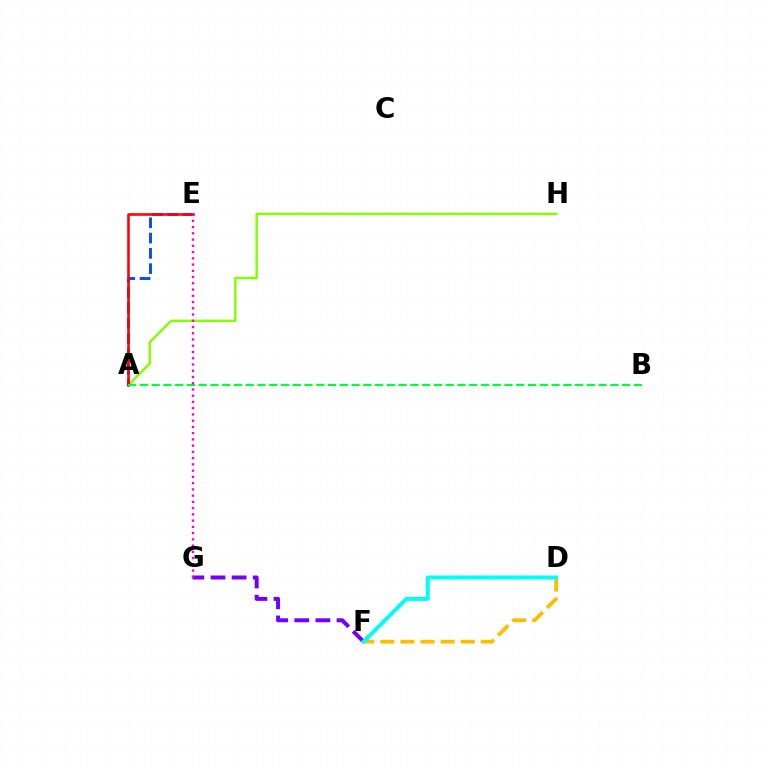{('A', 'H'): [{'color': '#84ff00', 'line_style': 'solid', 'thickness': 1.76}], ('F', 'G'): [{'color': '#7200ff', 'line_style': 'dashed', 'thickness': 2.87}], ('A', 'E'): [{'color': '#004bff', 'line_style': 'dashed', 'thickness': 2.08}, {'color': '#ff0000', 'line_style': 'solid', 'thickness': 1.85}], ('D', 'F'): [{'color': '#ffbd00', 'line_style': 'dashed', 'thickness': 2.73}, {'color': '#00fff6', 'line_style': 'solid', 'thickness': 2.87}], ('A', 'B'): [{'color': '#00ff39', 'line_style': 'dashed', 'thickness': 1.6}], ('E', 'G'): [{'color': '#ff00cf', 'line_style': 'dotted', 'thickness': 1.7}]}